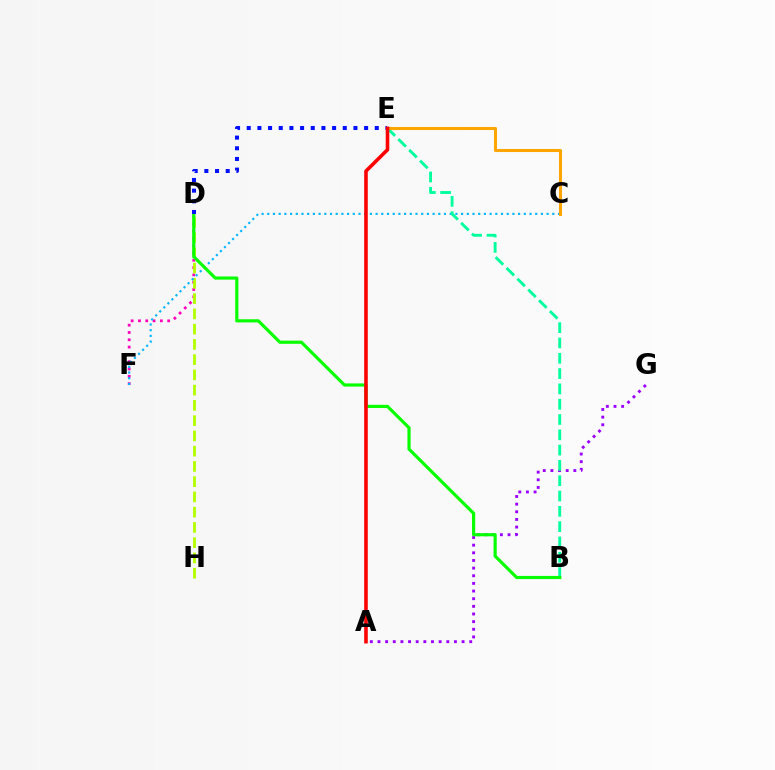{('D', 'F'): [{'color': '#ff00bd', 'line_style': 'dotted', 'thickness': 1.99}], ('D', 'H'): [{'color': '#b3ff00', 'line_style': 'dashed', 'thickness': 2.07}], ('A', 'G'): [{'color': '#9b00ff', 'line_style': 'dotted', 'thickness': 2.08}], ('C', 'F'): [{'color': '#00b5ff', 'line_style': 'dotted', 'thickness': 1.55}], ('B', 'E'): [{'color': '#00ff9d', 'line_style': 'dashed', 'thickness': 2.08}], ('B', 'D'): [{'color': '#08ff00', 'line_style': 'solid', 'thickness': 2.28}], ('C', 'E'): [{'color': '#ffa500', 'line_style': 'solid', 'thickness': 2.2}], ('D', 'E'): [{'color': '#0010ff', 'line_style': 'dotted', 'thickness': 2.9}], ('A', 'E'): [{'color': '#ff0000', 'line_style': 'solid', 'thickness': 2.58}]}